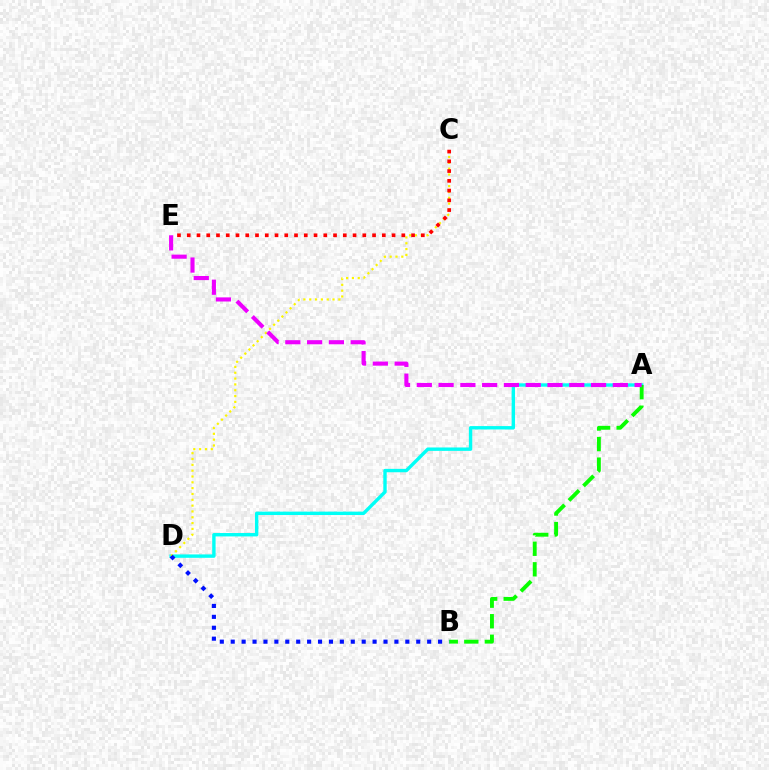{('A', 'D'): [{'color': '#00fff6', 'line_style': 'solid', 'thickness': 2.44}], ('C', 'D'): [{'color': '#fcf500', 'line_style': 'dotted', 'thickness': 1.58}], ('A', 'B'): [{'color': '#08ff00', 'line_style': 'dashed', 'thickness': 2.79}], ('C', 'E'): [{'color': '#ff0000', 'line_style': 'dotted', 'thickness': 2.65}], ('B', 'D'): [{'color': '#0010ff', 'line_style': 'dotted', 'thickness': 2.97}], ('A', 'E'): [{'color': '#ee00ff', 'line_style': 'dashed', 'thickness': 2.96}]}